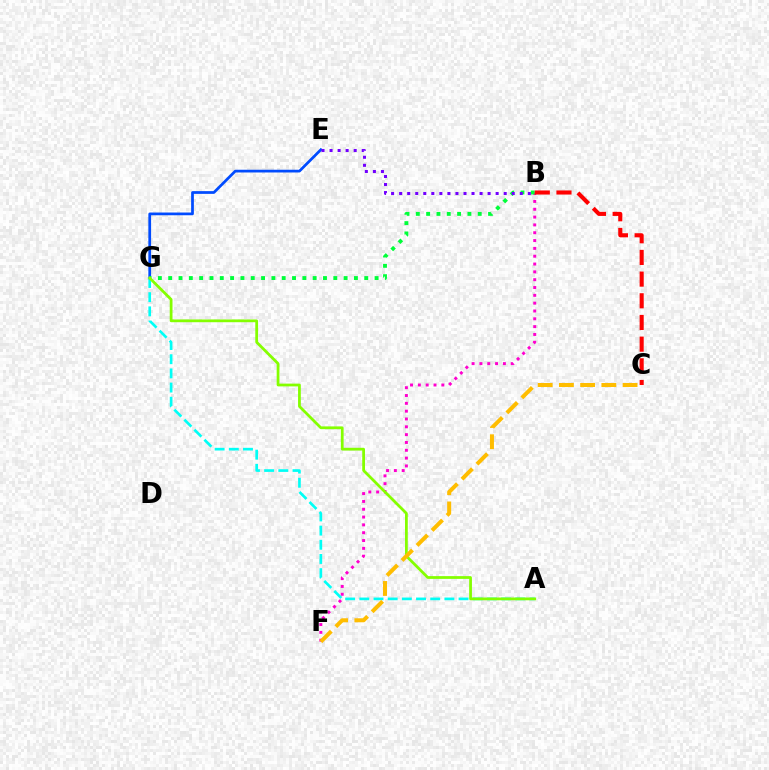{('E', 'G'): [{'color': '#004bff', 'line_style': 'solid', 'thickness': 1.97}], ('B', 'F'): [{'color': '#ff00cf', 'line_style': 'dotted', 'thickness': 2.13}], ('A', 'G'): [{'color': '#00fff6', 'line_style': 'dashed', 'thickness': 1.93}, {'color': '#84ff00', 'line_style': 'solid', 'thickness': 1.99}], ('B', 'G'): [{'color': '#00ff39', 'line_style': 'dotted', 'thickness': 2.8}], ('B', 'E'): [{'color': '#7200ff', 'line_style': 'dotted', 'thickness': 2.18}], ('C', 'F'): [{'color': '#ffbd00', 'line_style': 'dashed', 'thickness': 2.88}], ('B', 'C'): [{'color': '#ff0000', 'line_style': 'dashed', 'thickness': 2.95}]}